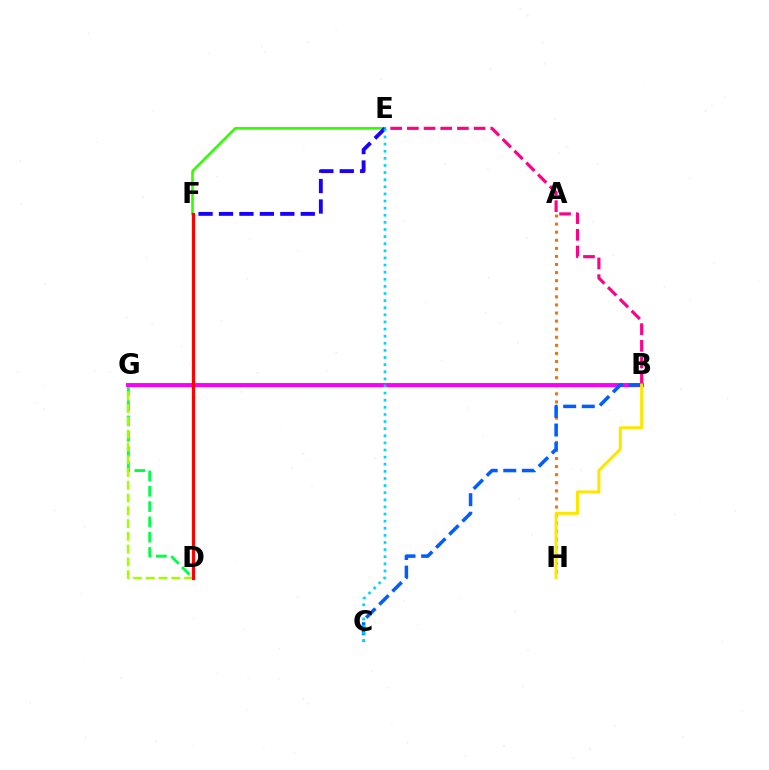{('B', 'G'): [{'color': '#00ffbb', 'line_style': 'dotted', 'thickness': 2.28}, {'color': '#8a00ff', 'line_style': 'solid', 'thickness': 2.27}, {'color': '#fa00f9', 'line_style': 'solid', 'thickness': 2.79}], ('E', 'F'): [{'color': '#31ff00', 'line_style': 'solid', 'thickness': 1.9}, {'color': '#1900ff', 'line_style': 'dashed', 'thickness': 2.78}], ('D', 'G'): [{'color': '#00ff45', 'line_style': 'dashed', 'thickness': 2.08}, {'color': '#a2ff00', 'line_style': 'dashed', 'thickness': 1.74}], ('A', 'H'): [{'color': '#ff7000', 'line_style': 'dotted', 'thickness': 2.2}], ('B', 'C'): [{'color': '#005dff', 'line_style': 'dashed', 'thickness': 2.53}], ('D', 'F'): [{'color': '#ff0000', 'line_style': 'solid', 'thickness': 2.33}], ('B', 'E'): [{'color': '#ff0088', 'line_style': 'dashed', 'thickness': 2.27}], ('C', 'E'): [{'color': '#00d3ff', 'line_style': 'dotted', 'thickness': 1.93}], ('B', 'H'): [{'color': '#ffe600', 'line_style': 'solid', 'thickness': 2.19}]}